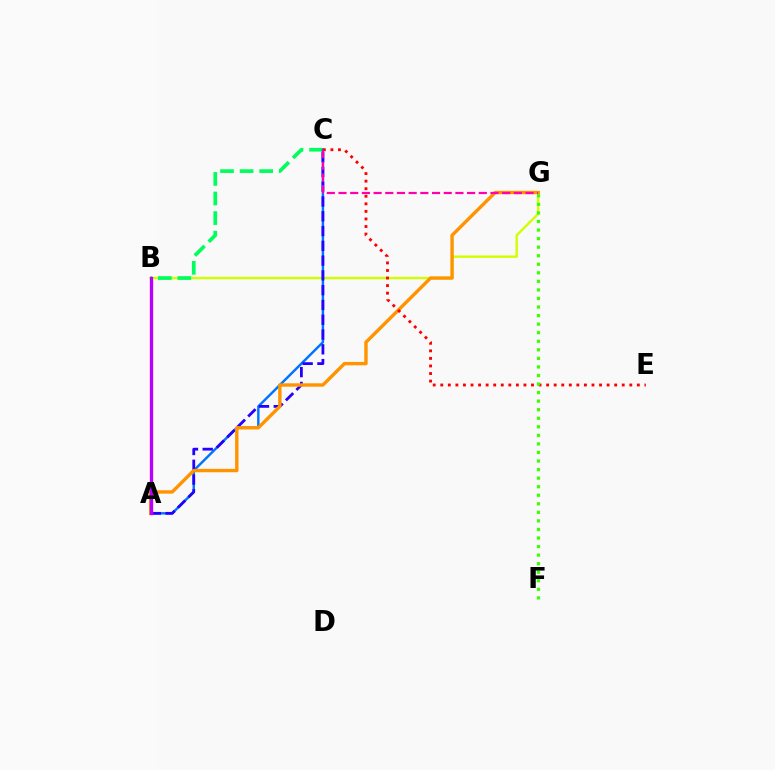{('B', 'G'): [{'color': '#d1ff00', 'line_style': 'solid', 'thickness': 1.74}], ('A', 'B'): [{'color': '#00fff6', 'line_style': 'solid', 'thickness': 1.98}, {'color': '#b900ff', 'line_style': 'solid', 'thickness': 2.41}], ('B', 'C'): [{'color': '#00ff5c', 'line_style': 'dashed', 'thickness': 2.66}], ('A', 'C'): [{'color': '#0074ff', 'line_style': 'solid', 'thickness': 1.75}, {'color': '#2500ff', 'line_style': 'dashed', 'thickness': 2.01}], ('A', 'G'): [{'color': '#ff9400', 'line_style': 'solid', 'thickness': 2.45}], ('C', 'E'): [{'color': '#ff0000', 'line_style': 'dotted', 'thickness': 2.05}], ('C', 'G'): [{'color': '#ff00ac', 'line_style': 'dashed', 'thickness': 1.59}], ('F', 'G'): [{'color': '#3dff00', 'line_style': 'dotted', 'thickness': 2.32}]}